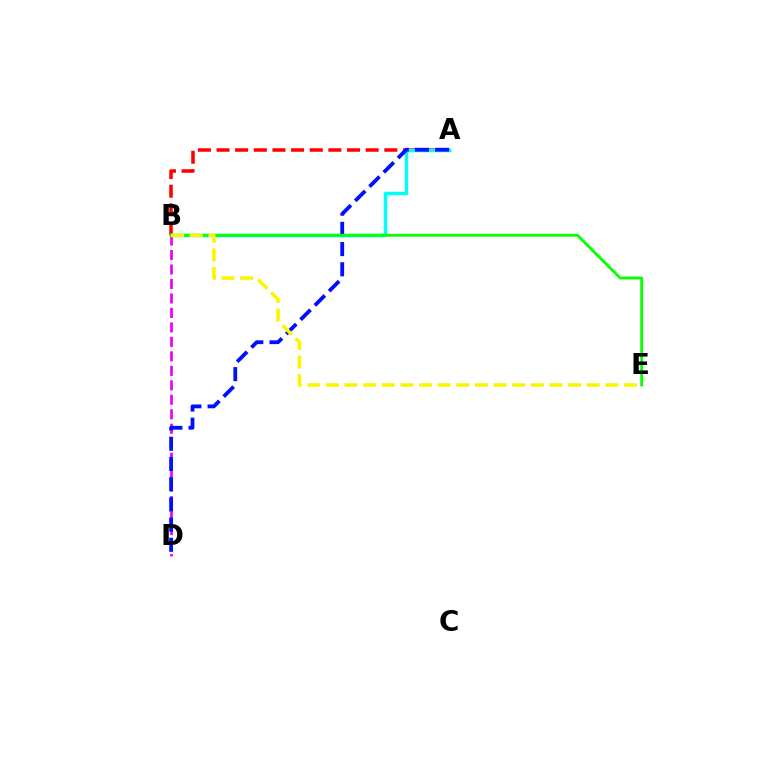{('B', 'D'): [{'color': '#ee00ff', 'line_style': 'dashed', 'thickness': 1.97}], ('A', 'B'): [{'color': '#ff0000', 'line_style': 'dashed', 'thickness': 2.53}, {'color': '#00fff6', 'line_style': 'solid', 'thickness': 2.5}], ('A', 'D'): [{'color': '#0010ff', 'line_style': 'dashed', 'thickness': 2.75}], ('B', 'E'): [{'color': '#08ff00', 'line_style': 'solid', 'thickness': 2.06}, {'color': '#fcf500', 'line_style': 'dashed', 'thickness': 2.53}]}